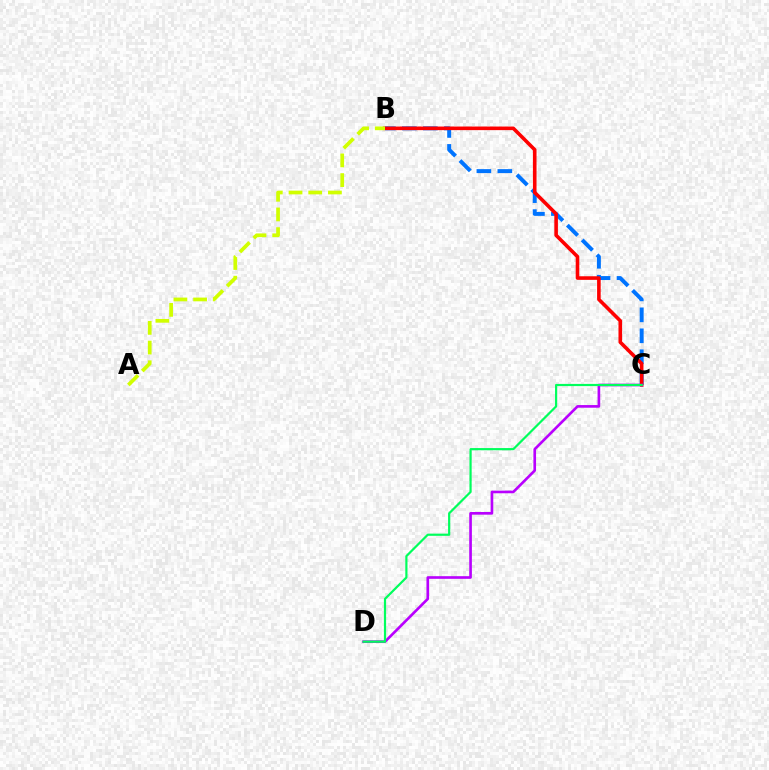{('B', 'C'): [{'color': '#0074ff', 'line_style': 'dashed', 'thickness': 2.85}, {'color': '#ff0000', 'line_style': 'solid', 'thickness': 2.59}], ('C', 'D'): [{'color': '#b900ff', 'line_style': 'solid', 'thickness': 1.91}, {'color': '#00ff5c', 'line_style': 'solid', 'thickness': 1.58}], ('A', 'B'): [{'color': '#d1ff00', 'line_style': 'dashed', 'thickness': 2.68}]}